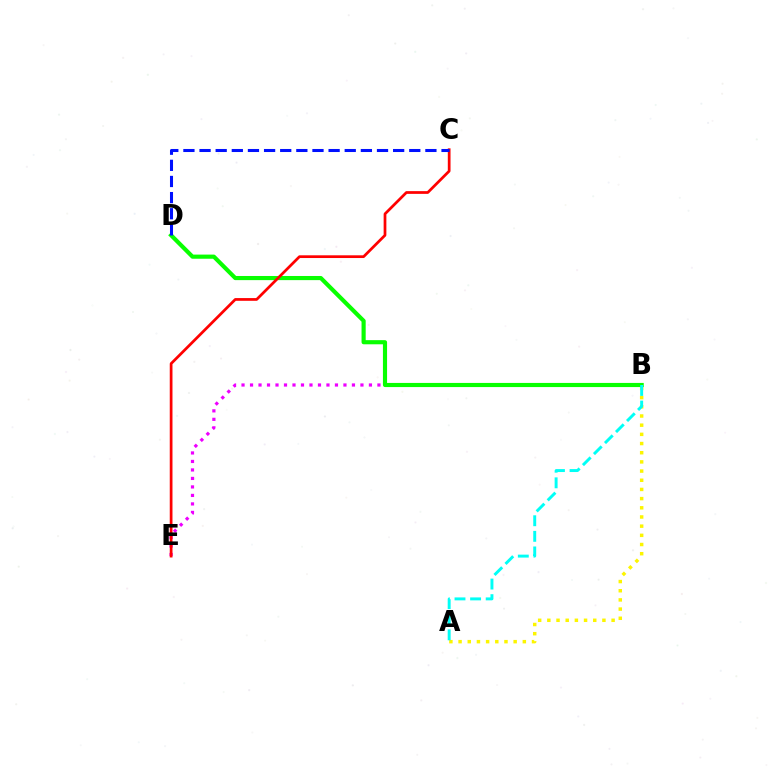{('B', 'E'): [{'color': '#ee00ff', 'line_style': 'dotted', 'thickness': 2.31}], ('A', 'B'): [{'color': '#fcf500', 'line_style': 'dotted', 'thickness': 2.49}, {'color': '#00fff6', 'line_style': 'dashed', 'thickness': 2.12}], ('B', 'D'): [{'color': '#08ff00', 'line_style': 'solid', 'thickness': 2.98}], ('C', 'E'): [{'color': '#ff0000', 'line_style': 'solid', 'thickness': 1.97}], ('C', 'D'): [{'color': '#0010ff', 'line_style': 'dashed', 'thickness': 2.19}]}